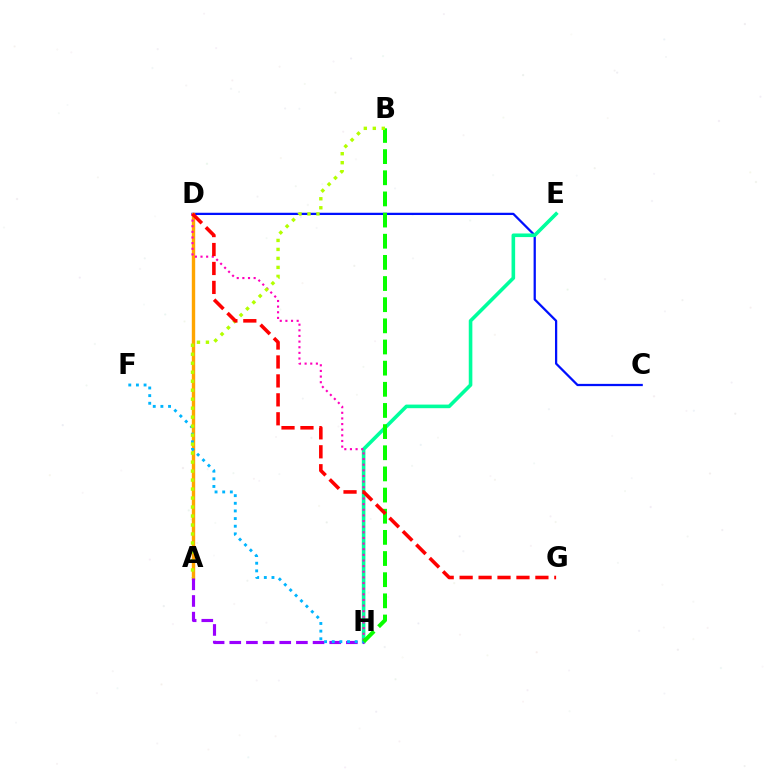{('C', 'D'): [{'color': '#0010ff', 'line_style': 'solid', 'thickness': 1.62}], ('E', 'H'): [{'color': '#00ff9d', 'line_style': 'solid', 'thickness': 2.59}], ('A', 'D'): [{'color': '#ffa500', 'line_style': 'solid', 'thickness': 2.44}], ('D', 'H'): [{'color': '#ff00bd', 'line_style': 'dotted', 'thickness': 1.53}], ('A', 'H'): [{'color': '#9b00ff', 'line_style': 'dashed', 'thickness': 2.26}], ('F', 'H'): [{'color': '#00b5ff', 'line_style': 'dotted', 'thickness': 2.08}], ('B', 'H'): [{'color': '#08ff00', 'line_style': 'dashed', 'thickness': 2.87}], ('A', 'B'): [{'color': '#b3ff00', 'line_style': 'dotted', 'thickness': 2.44}], ('D', 'G'): [{'color': '#ff0000', 'line_style': 'dashed', 'thickness': 2.57}]}